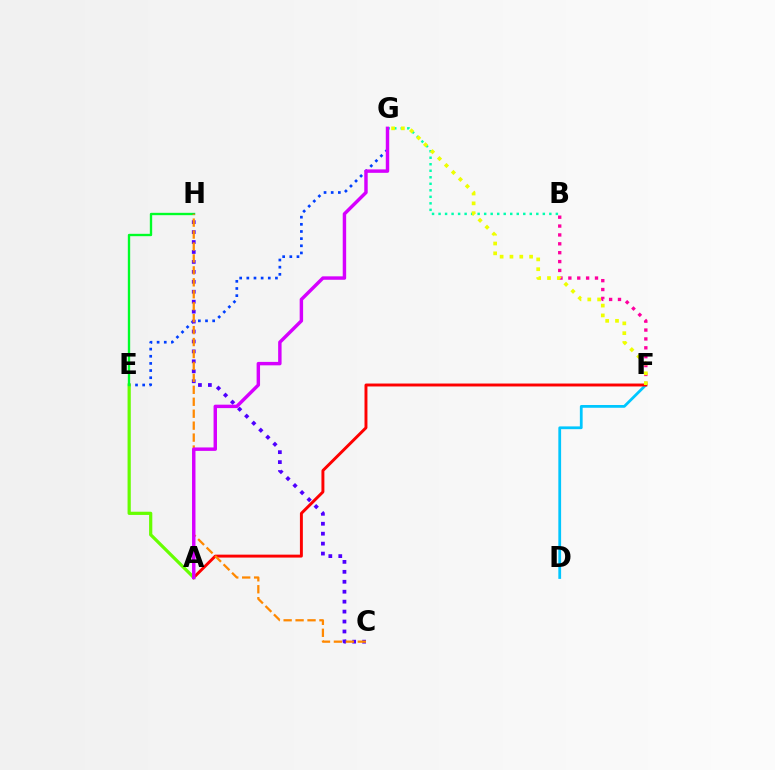{('D', 'F'): [{'color': '#00c7ff', 'line_style': 'solid', 'thickness': 1.99}], ('B', 'G'): [{'color': '#00ffaf', 'line_style': 'dotted', 'thickness': 1.77}], ('B', 'F'): [{'color': '#ff00a0', 'line_style': 'dotted', 'thickness': 2.41}], ('A', 'F'): [{'color': '#ff0000', 'line_style': 'solid', 'thickness': 2.11}], ('E', 'G'): [{'color': '#003fff', 'line_style': 'dotted', 'thickness': 1.94}], ('A', 'E'): [{'color': '#66ff00', 'line_style': 'solid', 'thickness': 2.32}], ('E', 'H'): [{'color': '#00ff27', 'line_style': 'solid', 'thickness': 1.7}], ('F', 'G'): [{'color': '#eeff00', 'line_style': 'dotted', 'thickness': 2.67}], ('C', 'H'): [{'color': '#4f00ff', 'line_style': 'dotted', 'thickness': 2.7}, {'color': '#ff8800', 'line_style': 'dashed', 'thickness': 1.62}], ('A', 'G'): [{'color': '#d600ff', 'line_style': 'solid', 'thickness': 2.47}]}